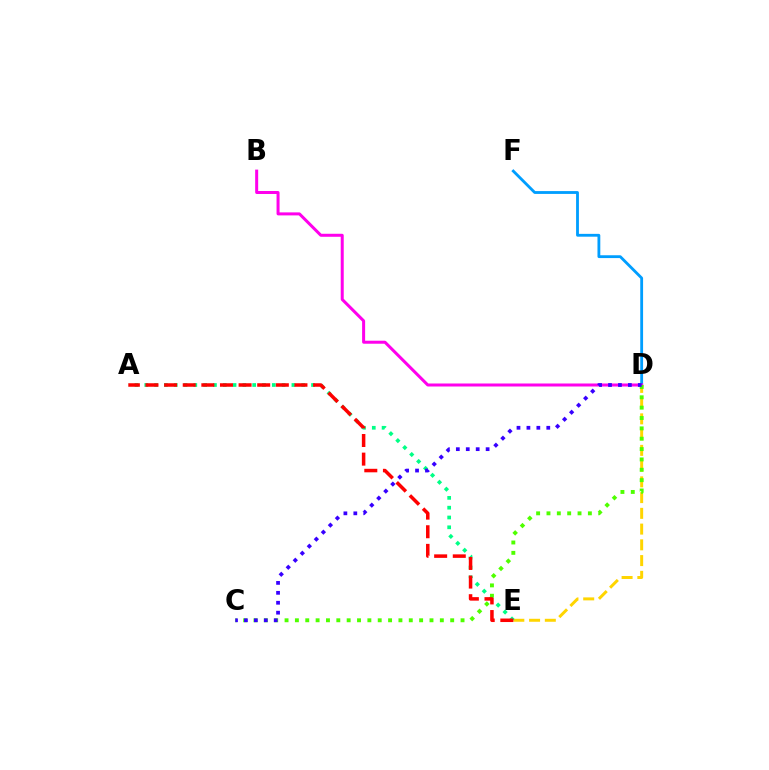{('D', 'F'): [{'color': '#009eff', 'line_style': 'solid', 'thickness': 2.04}], ('B', 'D'): [{'color': '#ff00ed', 'line_style': 'solid', 'thickness': 2.17}], ('D', 'E'): [{'color': '#ffd500', 'line_style': 'dashed', 'thickness': 2.14}], ('A', 'E'): [{'color': '#00ff86', 'line_style': 'dotted', 'thickness': 2.67}, {'color': '#ff0000', 'line_style': 'dashed', 'thickness': 2.53}], ('C', 'D'): [{'color': '#4fff00', 'line_style': 'dotted', 'thickness': 2.81}, {'color': '#3700ff', 'line_style': 'dotted', 'thickness': 2.7}]}